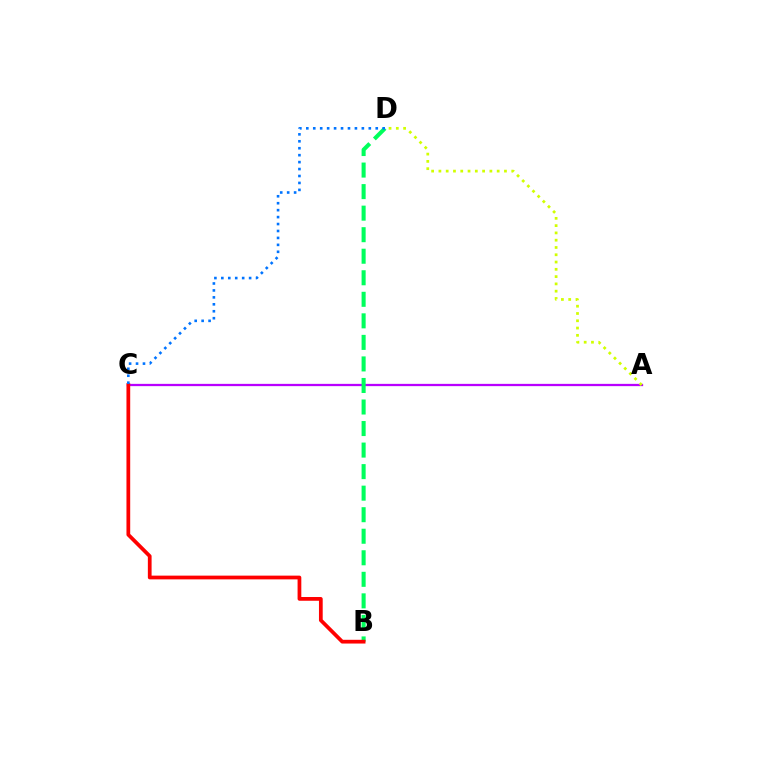{('A', 'C'): [{'color': '#b900ff', 'line_style': 'solid', 'thickness': 1.64}], ('A', 'D'): [{'color': '#d1ff00', 'line_style': 'dotted', 'thickness': 1.98}], ('B', 'D'): [{'color': '#00ff5c', 'line_style': 'dashed', 'thickness': 2.93}], ('B', 'C'): [{'color': '#ff0000', 'line_style': 'solid', 'thickness': 2.7}], ('C', 'D'): [{'color': '#0074ff', 'line_style': 'dotted', 'thickness': 1.89}]}